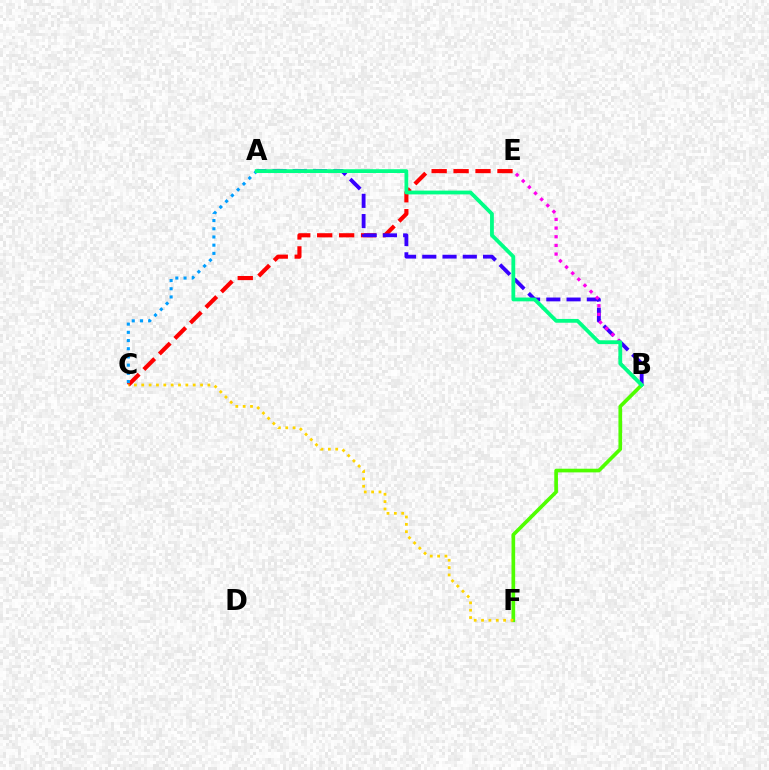{('C', 'E'): [{'color': '#ff0000', 'line_style': 'dashed', 'thickness': 2.98}], ('B', 'F'): [{'color': '#4fff00', 'line_style': 'solid', 'thickness': 2.64}], ('C', 'F'): [{'color': '#ffd500', 'line_style': 'dotted', 'thickness': 2.0}], ('A', 'B'): [{'color': '#3700ff', 'line_style': 'dashed', 'thickness': 2.75}, {'color': '#00ff86', 'line_style': 'solid', 'thickness': 2.73}], ('B', 'E'): [{'color': '#ff00ed', 'line_style': 'dotted', 'thickness': 2.36}], ('A', 'C'): [{'color': '#009eff', 'line_style': 'dotted', 'thickness': 2.23}]}